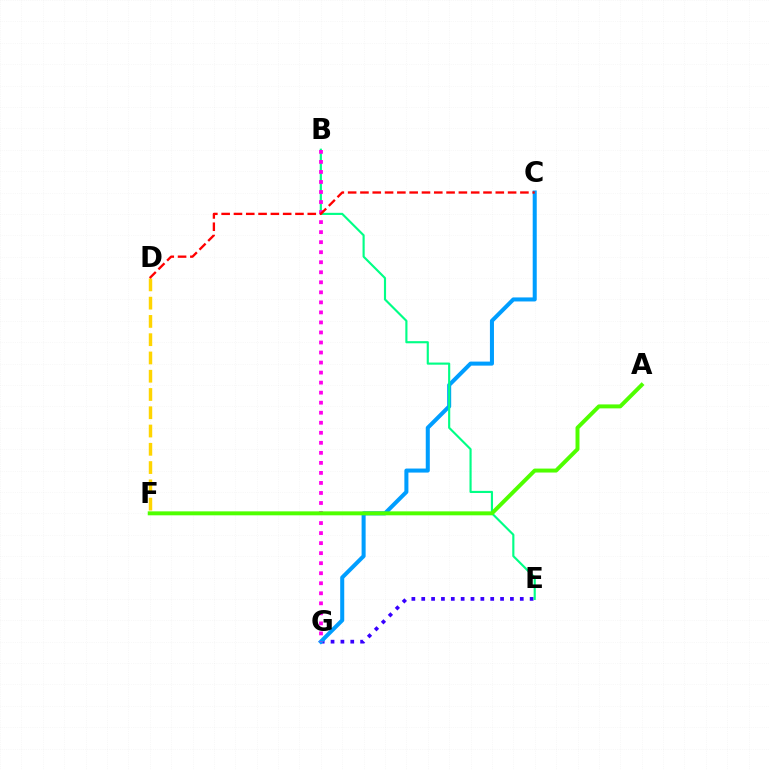{('E', 'G'): [{'color': '#3700ff', 'line_style': 'dotted', 'thickness': 2.68}], ('C', 'G'): [{'color': '#009eff', 'line_style': 'solid', 'thickness': 2.91}], ('B', 'E'): [{'color': '#00ff86', 'line_style': 'solid', 'thickness': 1.54}], ('B', 'G'): [{'color': '#ff00ed', 'line_style': 'dotted', 'thickness': 2.73}], ('A', 'F'): [{'color': '#4fff00', 'line_style': 'solid', 'thickness': 2.85}], ('D', 'F'): [{'color': '#ffd500', 'line_style': 'dashed', 'thickness': 2.48}], ('C', 'D'): [{'color': '#ff0000', 'line_style': 'dashed', 'thickness': 1.67}]}